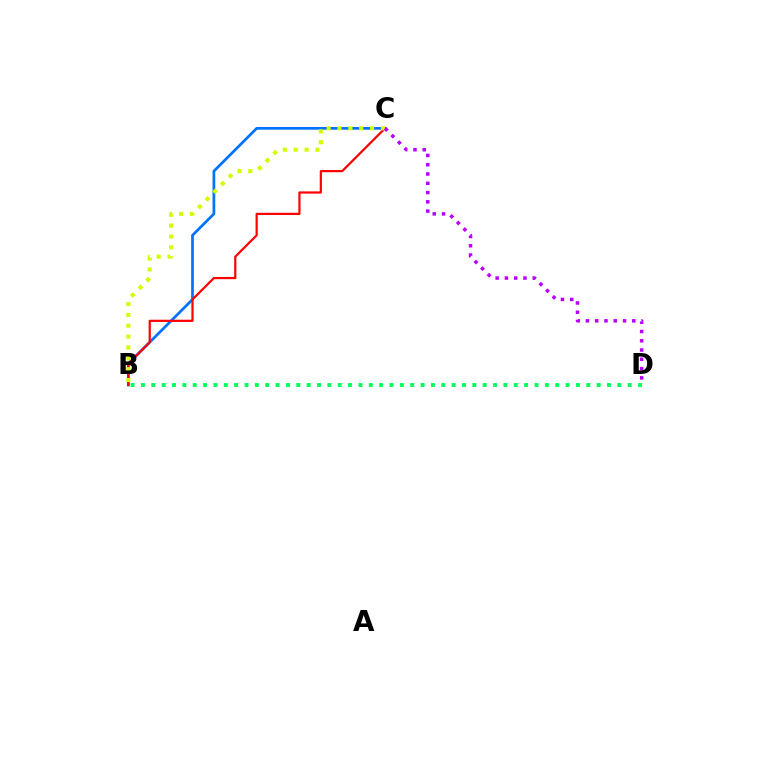{('B', 'C'): [{'color': '#0074ff', 'line_style': 'solid', 'thickness': 1.97}, {'color': '#ff0000', 'line_style': 'solid', 'thickness': 1.59}, {'color': '#d1ff00', 'line_style': 'dotted', 'thickness': 2.95}], ('C', 'D'): [{'color': '#b900ff', 'line_style': 'dotted', 'thickness': 2.52}], ('B', 'D'): [{'color': '#00ff5c', 'line_style': 'dotted', 'thickness': 2.81}]}